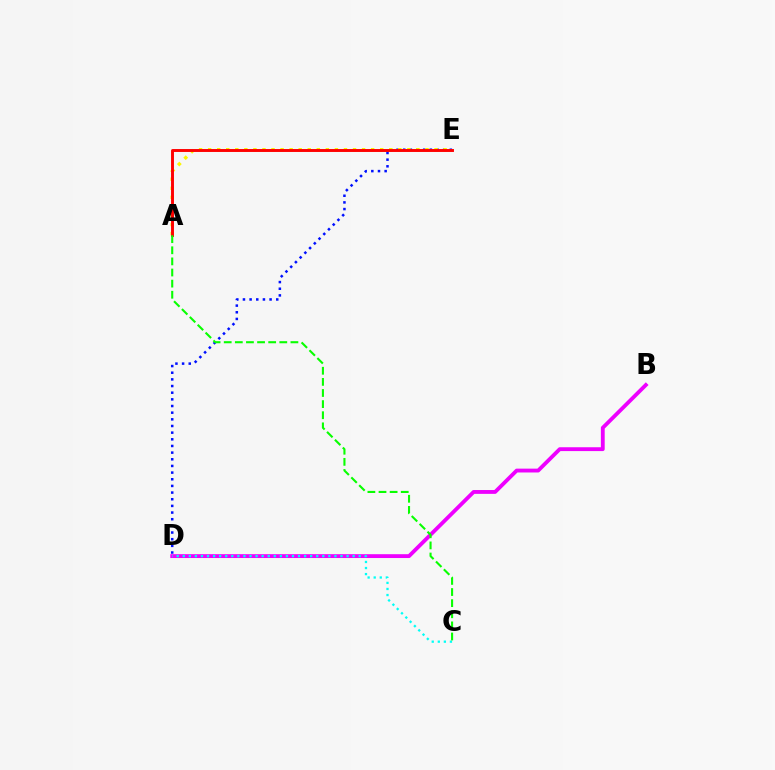{('B', 'D'): [{'color': '#ee00ff', 'line_style': 'solid', 'thickness': 2.77}], ('D', 'E'): [{'color': '#0010ff', 'line_style': 'dotted', 'thickness': 1.81}], ('C', 'D'): [{'color': '#00fff6', 'line_style': 'dotted', 'thickness': 1.65}], ('A', 'E'): [{'color': '#fcf500', 'line_style': 'dotted', 'thickness': 2.46}, {'color': '#ff0000', 'line_style': 'solid', 'thickness': 2.11}], ('A', 'C'): [{'color': '#08ff00', 'line_style': 'dashed', 'thickness': 1.51}]}